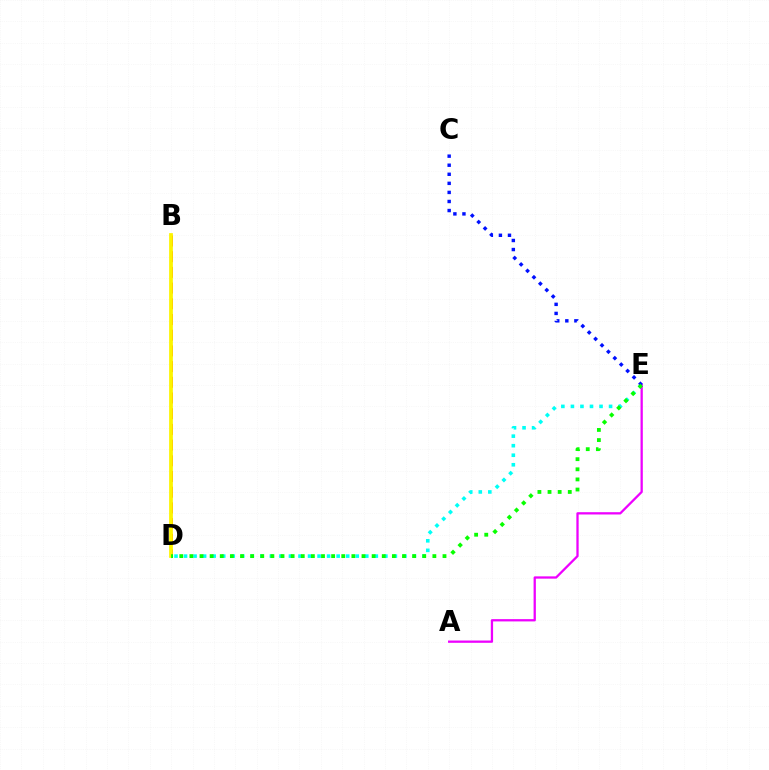{('D', 'E'): [{'color': '#00fff6', 'line_style': 'dotted', 'thickness': 2.59}, {'color': '#08ff00', 'line_style': 'dotted', 'thickness': 2.75}], ('B', 'D'): [{'color': '#ff0000', 'line_style': 'dashed', 'thickness': 2.13}, {'color': '#fcf500', 'line_style': 'solid', 'thickness': 2.7}], ('A', 'E'): [{'color': '#ee00ff', 'line_style': 'solid', 'thickness': 1.64}], ('C', 'E'): [{'color': '#0010ff', 'line_style': 'dotted', 'thickness': 2.46}]}